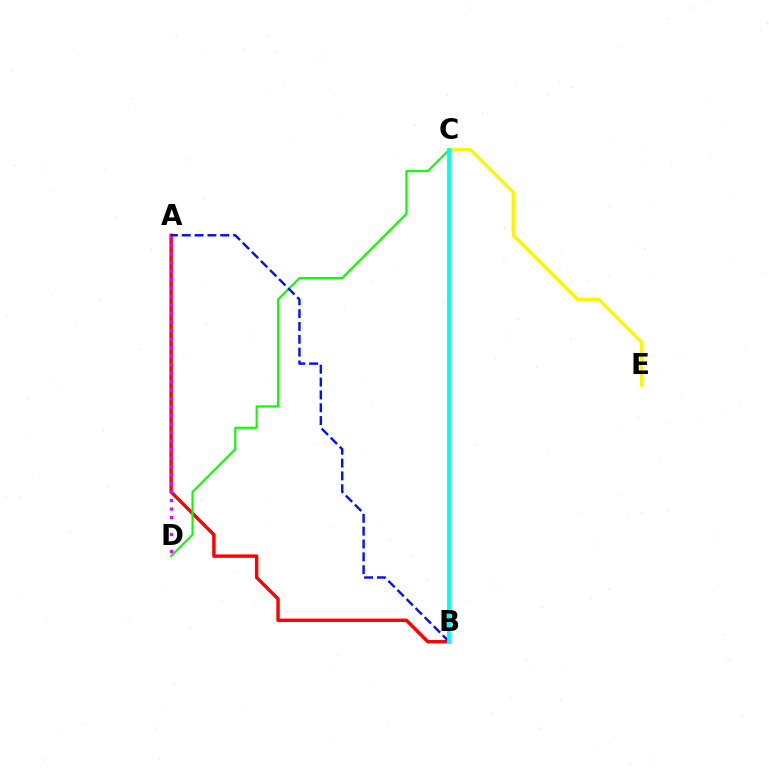{('A', 'B'): [{'color': '#ff0000', 'line_style': 'solid', 'thickness': 2.45}, {'color': '#0010ff', 'line_style': 'dashed', 'thickness': 1.74}], ('C', 'D'): [{'color': '#08ff00', 'line_style': 'solid', 'thickness': 1.52}], ('A', 'D'): [{'color': '#ee00ff', 'line_style': 'dotted', 'thickness': 2.31}], ('C', 'E'): [{'color': '#fcf500', 'line_style': 'solid', 'thickness': 2.4}], ('B', 'C'): [{'color': '#00fff6', 'line_style': 'solid', 'thickness': 2.78}]}